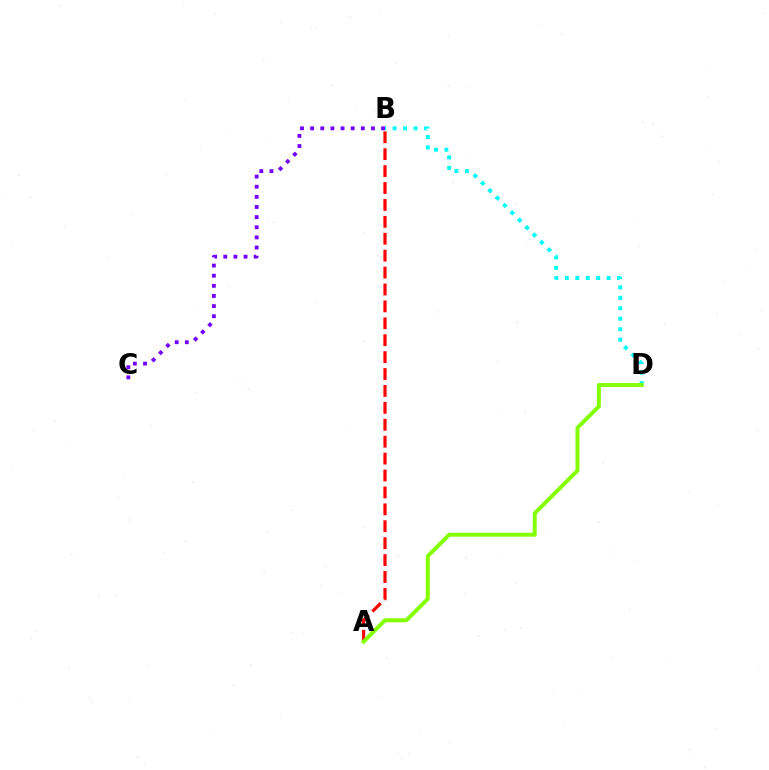{('B', 'C'): [{'color': '#7200ff', 'line_style': 'dotted', 'thickness': 2.75}], ('B', 'D'): [{'color': '#00fff6', 'line_style': 'dotted', 'thickness': 2.84}], ('A', 'B'): [{'color': '#ff0000', 'line_style': 'dashed', 'thickness': 2.3}], ('A', 'D'): [{'color': '#84ff00', 'line_style': 'solid', 'thickness': 2.85}]}